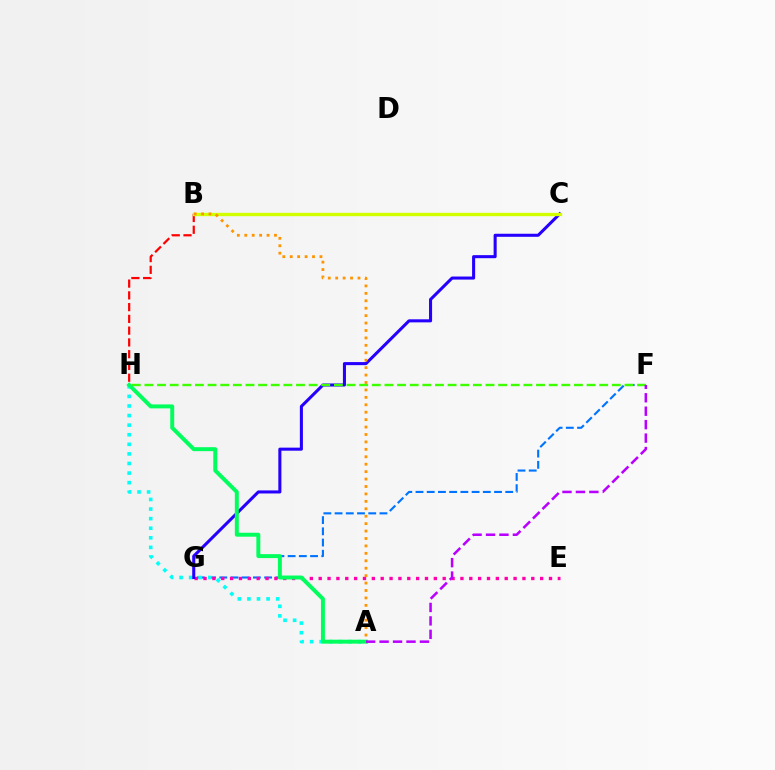{('F', 'G'): [{'color': '#0074ff', 'line_style': 'dashed', 'thickness': 1.52}], ('E', 'G'): [{'color': '#ff00ac', 'line_style': 'dotted', 'thickness': 2.41}], ('A', 'H'): [{'color': '#00fff6', 'line_style': 'dotted', 'thickness': 2.6}, {'color': '#00ff5c', 'line_style': 'solid', 'thickness': 2.85}], ('C', 'G'): [{'color': '#2500ff', 'line_style': 'solid', 'thickness': 2.2}], ('B', 'H'): [{'color': '#ff0000', 'line_style': 'dashed', 'thickness': 1.6}], ('B', 'C'): [{'color': '#d1ff00', 'line_style': 'solid', 'thickness': 2.41}], ('F', 'H'): [{'color': '#3dff00', 'line_style': 'dashed', 'thickness': 1.72}], ('A', 'B'): [{'color': '#ff9400', 'line_style': 'dotted', 'thickness': 2.02}], ('A', 'F'): [{'color': '#b900ff', 'line_style': 'dashed', 'thickness': 1.83}]}